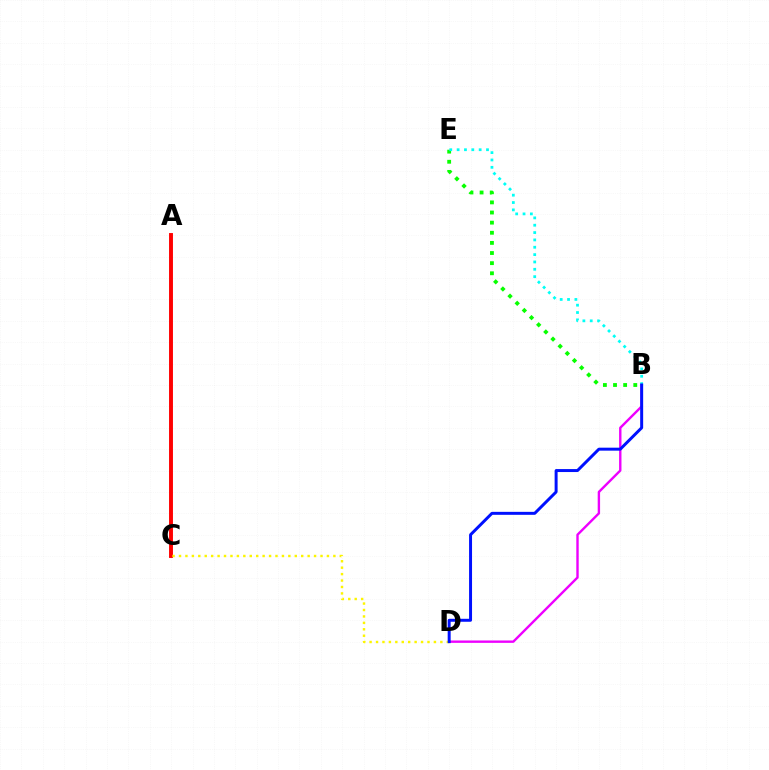{('A', 'C'): [{'color': '#ff0000', 'line_style': 'solid', 'thickness': 2.81}], ('B', 'D'): [{'color': '#ee00ff', 'line_style': 'solid', 'thickness': 1.72}, {'color': '#0010ff', 'line_style': 'solid', 'thickness': 2.14}], ('B', 'E'): [{'color': '#08ff00', 'line_style': 'dotted', 'thickness': 2.75}, {'color': '#00fff6', 'line_style': 'dotted', 'thickness': 2.0}], ('C', 'D'): [{'color': '#fcf500', 'line_style': 'dotted', 'thickness': 1.75}]}